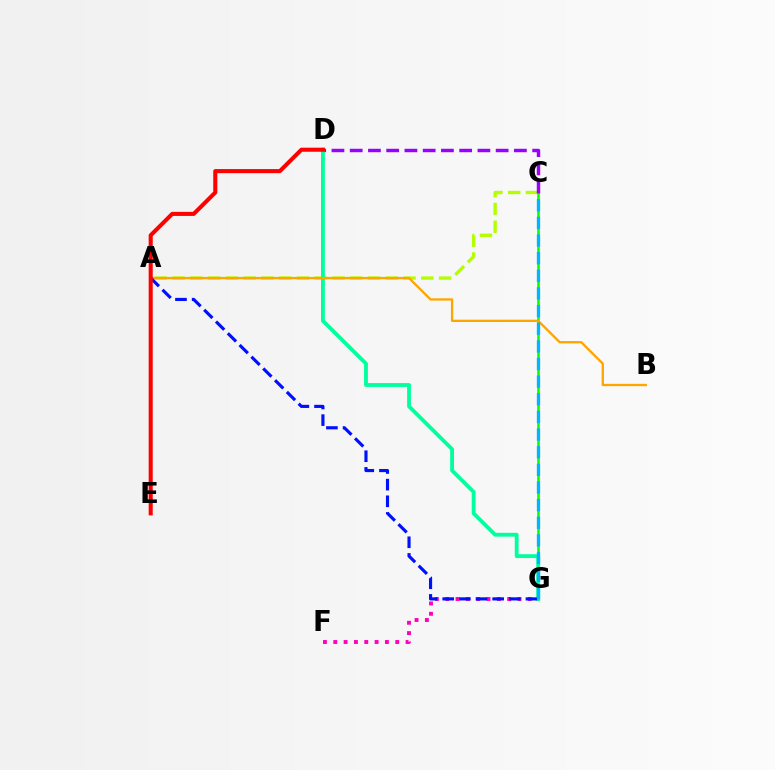{('C', 'G'): [{'color': '#08ff00', 'line_style': 'solid', 'thickness': 1.88}, {'color': '#00b5ff', 'line_style': 'dashed', 'thickness': 2.4}], ('A', 'C'): [{'color': '#b3ff00', 'line_style': 'dashed', 'thickness': 2.41}], ('C', 'D'): [{'color': '#9b00ff', 'line_style': 'dashed', 'thickness': 2.48}], ('D', 'G'): [{'color': '#00ff9d', 'line_style': 'solid', 'thickness': 2.75}], ('A', 'B'): [{'color': '#ffa500', 'line_style': 'solid', 'thickness': 1.67}], ('F', 'G'): [{'color': '#ff00bd', 'line_style': 'dotted', 'thickness': 2.81}], ('A', 'G'): [{'color': '#0010ff', 'line_style': 'dashed', 'thickness': 2.26}], ('D', 'E'): [{'color': '#ff0000', 'line_style': 'solid', 'thickness': 2.93}]}